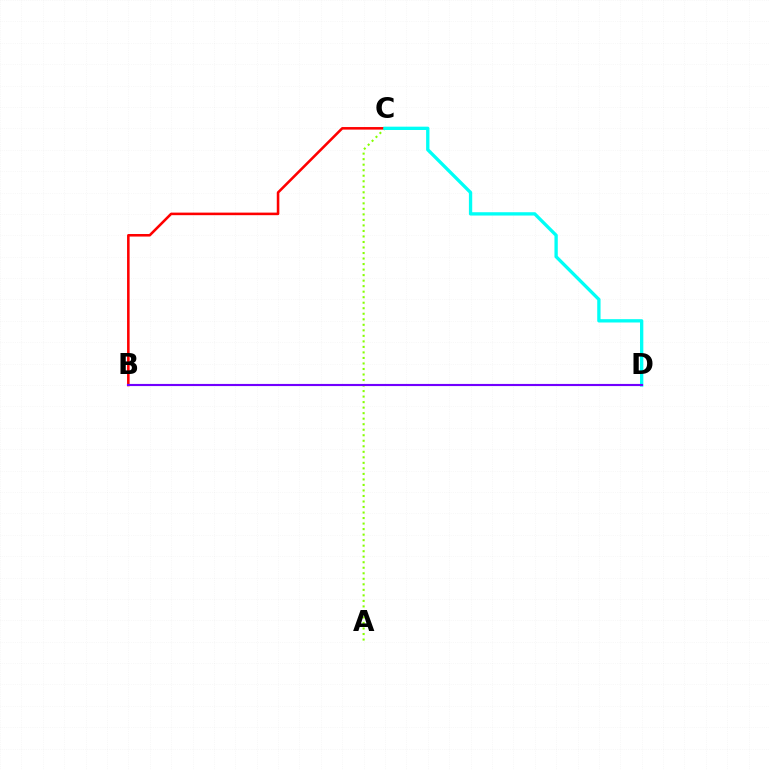{('B', 'C'): [{'color': '#ff0000', 'line_style': 'solid', 'thickness': 1.84}], ('A', 'C'): [{'color': '#84ff00', 'line_style': 'dotted', 'thickness': 1.5}], ('C', 'D'): [{'color': '#00fff6', 'line_style': 'solid', 'thickness': 2.39}], ('B', 'D'): [{'color': '#7200ff', 'line_style': 'solid', 'thickness': 1.54}]}